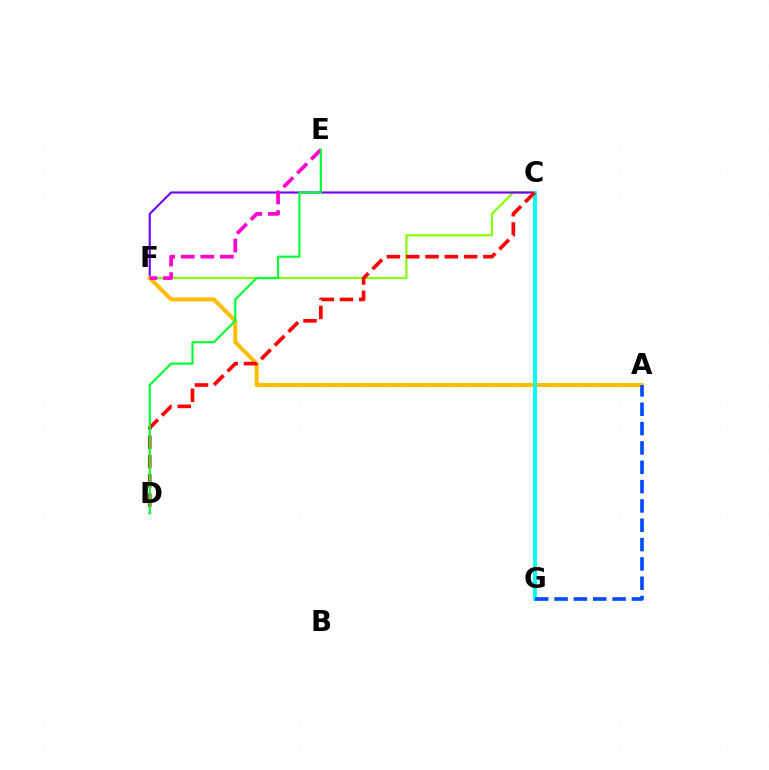{('C', 'F'): [{'color': '#84ff00', 'line_style': 'solid', 'thickness': 1.58}, {'color': '#7200ff', 'line_style': 'solid', 'thickness': 1.52}], ('A', 'F'): [{'color': '#ffbd00', 'line_style': 'solid', 'thickness': 2.87}], ('C', 'G'): [{'color': '#00fff6', 'line_style': 'solid', 'thickness': 2.77}], ('A', 'G'): [{'color': '#004bff', 'line_style': 'dashed', 'thickness': 2.63}], ('C', 'D'): [{'color': '#ff0000', 'line_style': 'dashed', 'thickness': 2.62}], ('E', 'F'): [{'color': '#ff00cf', 'line_style': 'dashed', 'thickness': 2.66}], ('D', 'E'): [{'color': '#00ff39', 'line_style': 'solid', 'thickness': 1.56}]}